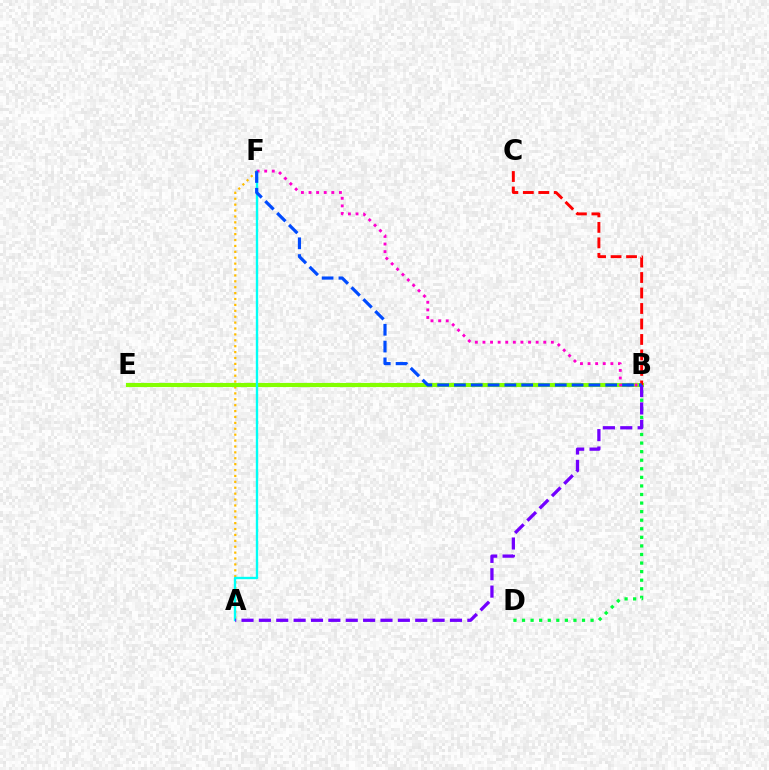{('A', 'F'): [{'color': '#ffbd00', 'line_style': 'dotted', 'thickness': 1.6}, {'color': '#00fff6', 'line_style': 'solid', 'thickness': 1.7}], ('B', 'E'): [{'color': '#84ff00', 'line_style': 'solid', 'thickness': 2.97}], ('B', 'C'): [{'color': '#ff0000', 'line_style': 'dashed', 'thickness': 2.1}], ('B', 'D'): [{'color': '#00ff39', 'line_style': 'dotted', 'thickness': 2.33}], ('A', 'B'): [{'color': '#7200ff', 'line_style': 'dashed', 'thickness': 2.36}], ('B', 'F'): [{'color': '#ff00cf', 'line_style': 'dotted', 'thickness': 2.06}, {'color': '#004bff', 'line_style': 'dashed', 'thickness': 2.28}]}